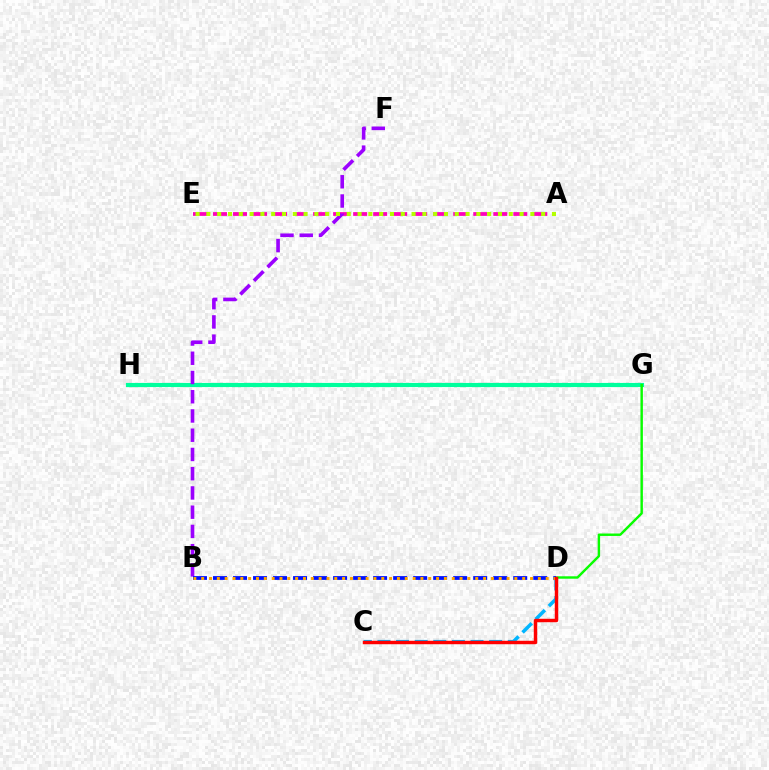{('C', 'D'): [{'color': '#00b5ff', 'line_style': 'dashed', 'thickness': 2.53}, {'color': '#ff0000', 'line_style': 'solid', 'thickness': 2.47}], ('G', 'H'): [{'color': '#00ff9d', 'line_style': 'solid', 'thickness': 2.98}], ('A', 'E'): [{'color': '#ff00bd', 'line_style': 'dashed', 'thickness': 2.72}, {'color': '#b3ff00', 'line_style': 'dotted', 'thickness': 2.93}], ('B', 'F'): [{'color': '#9b00ff', 'line_style': 'dashed', 'thickness': 2.61}], ('D', 'G'): [{'color': '#08ff00', 'line_style': 'solid', 'thickness': 1.76}], ('B', 'D'): [{'color': '#0010ff', 'line_style': 'dashed', 'thickness': 2.72}, {'color': '#ffa500', 'line_style': 'dotted', 'thickness': 2.13}]}